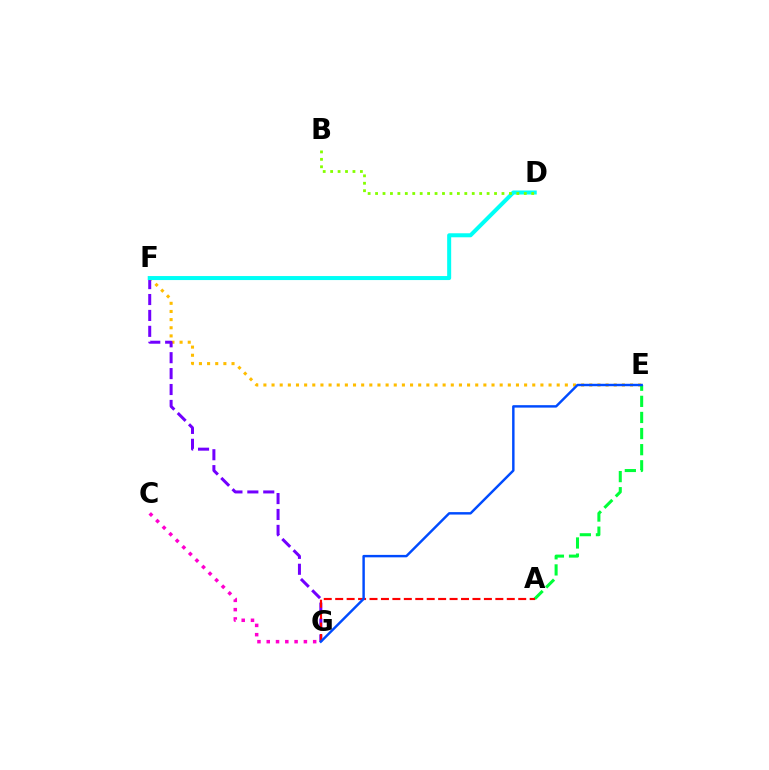{('C', 'G'): [{'color': '#ff00cf', 'line_style': 'dotted', 'thickness': 2.52}], ('E', 'F'): [{'color': '#ffbd00', 'line_style': 'dotted', 'thickness': 2.21}], ('A', 'E'): [{'color': '#00ff39', 'line_style': 'dashed', 'thickness': 2.19}], ('F', 'G'): [{'color': '#7200ff', 'line_style': 'dashed', 'thickness': 2.16}], ('A', 'G'): [{'color': '#ff0000', 'line_style': 'dashed', 'thickness': 1.55}], ('D', 'F'): [{'color': '#00fff6', 'line_style': 'solid', 'thickness': 2.89}], ('E', 'G'): [{'color': '#004bff', 'line_style': 'solid', 'thickness': 1.76}], ('B', 'D'): [{'color': '#84ff00', 'line_style': 'dotted', 'thickness': 2.02}]}